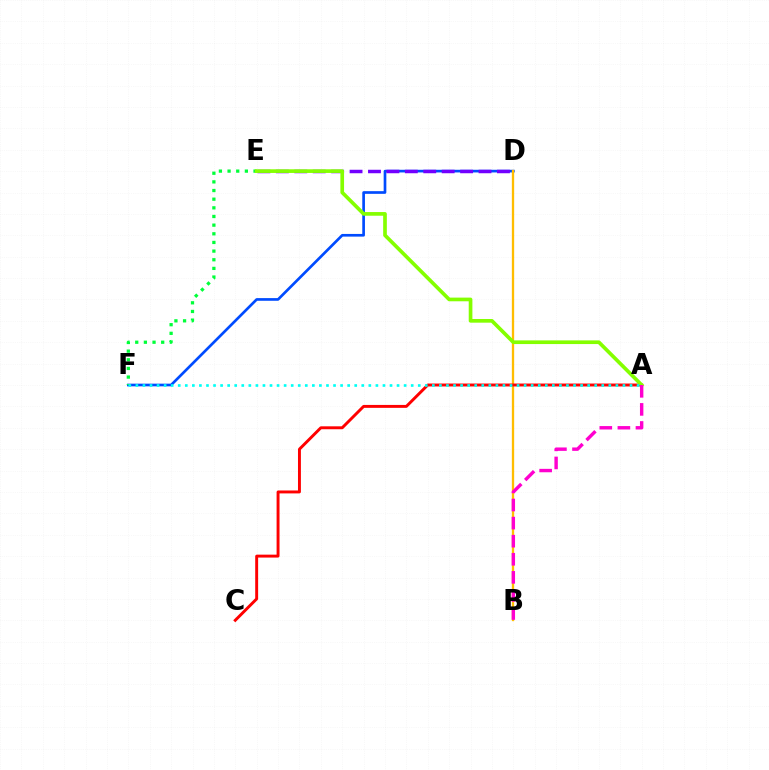{('D', 'F'): [{'color': '#004bff', 'line_style': 'solid', 'thickness': 1.93}], ('B', 'D'): [{'color': '#ffbd00', 'line_style': 'solid', 'thickness': 1.66}], ('A', 'C'): [{'color': '#ff0000', 'line_style': 'solid', 'thickness': 2.11}], ('D', 'E'): [{'color': '#7200ff', 'line_style': 'dashed', 'thickness': 2.5}], ('E', 'F'): [{'color': '#00ff39', 'line_style': 'dotted', 'thickness': 2.35}], ('A', 'E'): [{'color': '#84ff00', 'line_style': 'solid', 'thickness': 2.65}], ('A', 'F'): [{'color': '#00fff6', 'line_style': 'dotted', 'thickness': 1.92}], ('A', 'B'): [{'color': '#ff00cf', 'line_style': 'dashed', 'thickness': 2.46}]}